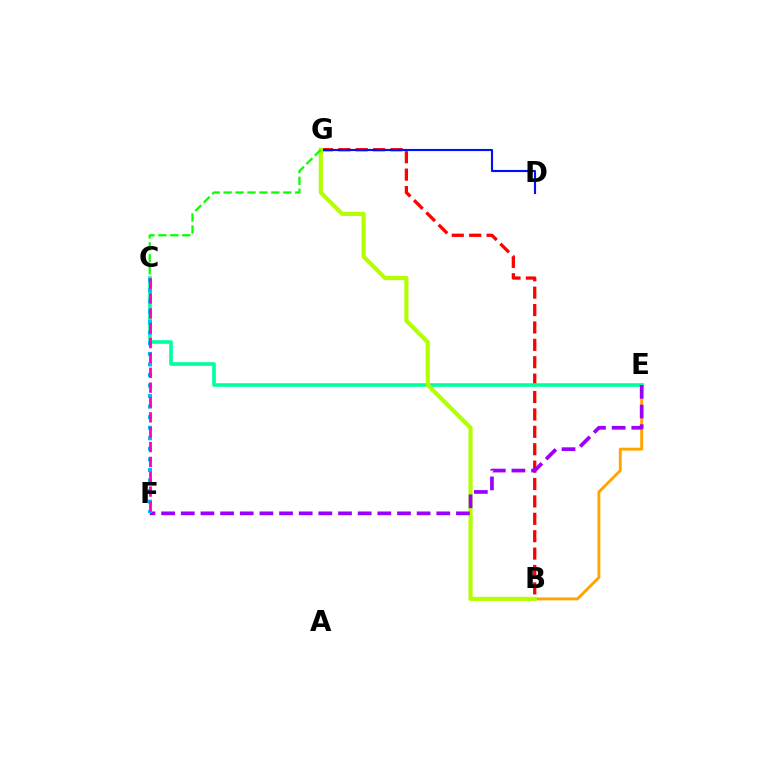{('B', 'G'): [{'color': '#ff0000', 'line_style': 'dashed', 'thickness': 2.36}, {'color': '#b3ff00', 'line_style': 'solid', 'thickness': 2.99}], ('D', 'G'): [{'color': '#0010ff', 'line_style': 'solid', 'thickness': 1.53}], ('B', 'E'): [{'color': '#ffa500', 'line_style': 'solid', 'thickness': 2.11}], ('C', 'E'): [{'color': '#00ff9d', 'line_style': 'solid', 'thickness': 2.6}], ('E', 'F'): [{'color': '#9b00ff', 'line_style': 'dashed', 'thickness': 2.67}], ('C', 'F'): [{'color': '#00b5ff', 'line_style': 'dotted', 'thickness': 2.87}, {'color': '#ff00bd', 'line_style': 'dashed', 'thickness': 2.02}], ('C', 'G'): [{'color': '#08ff00', 'line_style': 'dashed', 'thickness': 1.62}]}